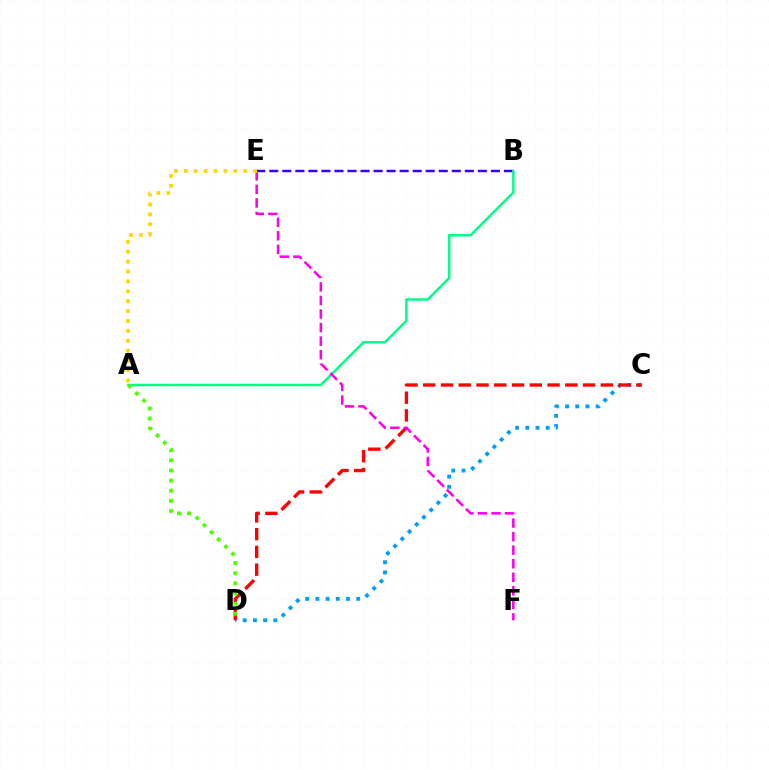{('B', 'E'): [{'color': '#3700ff', 'line_style': 'dashed', 'thickness': 1.77}], ('C', 'D'): [{'color': '#009eff', 'line_style': 'dotted', 'thickness': 2.77}, {'color': '#ff0000', 'line_style': 'dashed', 'thickness': 2.41}], ('A', 'B'): [{'color': '#00ff86', 'line_style': 'solid', 'thickness': 1.8}], ('A', 'D'): [{'color': '#4fff00', 'line_style': 'dotted', 'thickness': 2.75}], ('E', 'F'): [{'color': '#ff00ed', 'line_style': 'dashed', 'thickness': 1.84}], ('A', 'E'): [{'color': '#ffd500', 'line_style': 'dotted', 'thickness': 2.69}]}